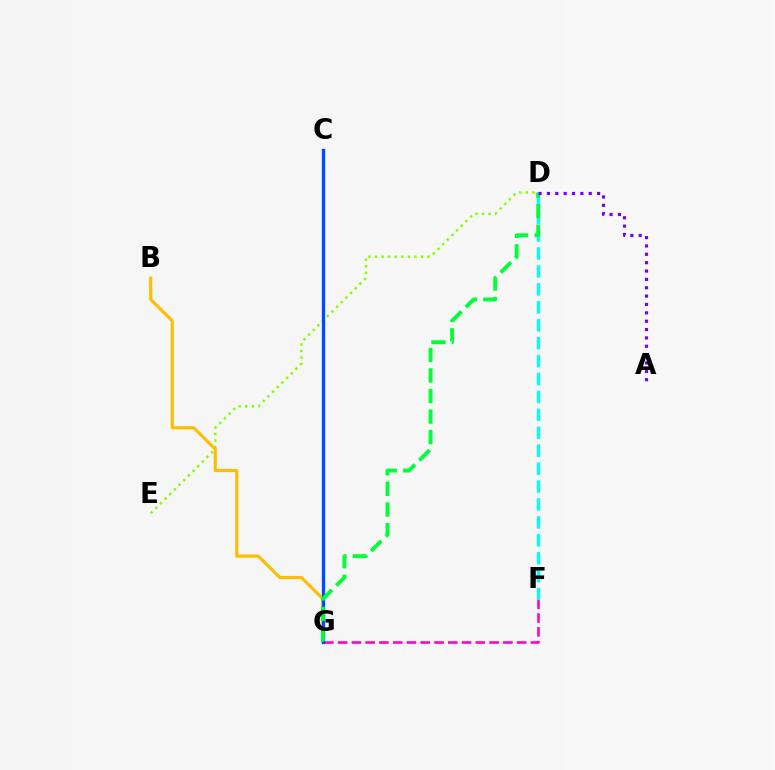{('F', 'G'): [{'color': '#ff00cf', 'line_style': 'dashed', 'thickness': 1.87}], ('C', 'G'): [{'color': '#ff0000', 'line_style': 'dashed', 'thickness': 1.86}, {'color': '#004bff', 'line_style': 'solid', 'thickness': 2.4}], ('D', 'E'): [{'color': '#84ff00', 'line_style': 'dotted', 'thickness': 1.78}], ('B', 'G'): [{'color': '#ffbd00', 'line_style': 'solid', 'thickness': 2.25}], ('D', 'F'): [{'color': '#00fff6', 'line_style': 'dashed', 'thickness': 2.44}], ('D', 'G'): [{'color': '#00ff39', 'line_style': 'dashed', 'thickness': 2.79}], ('A', 'D'): [{'color': '#7200ff', 'line_style': 'dotted', 'thickness': 2.27}]}